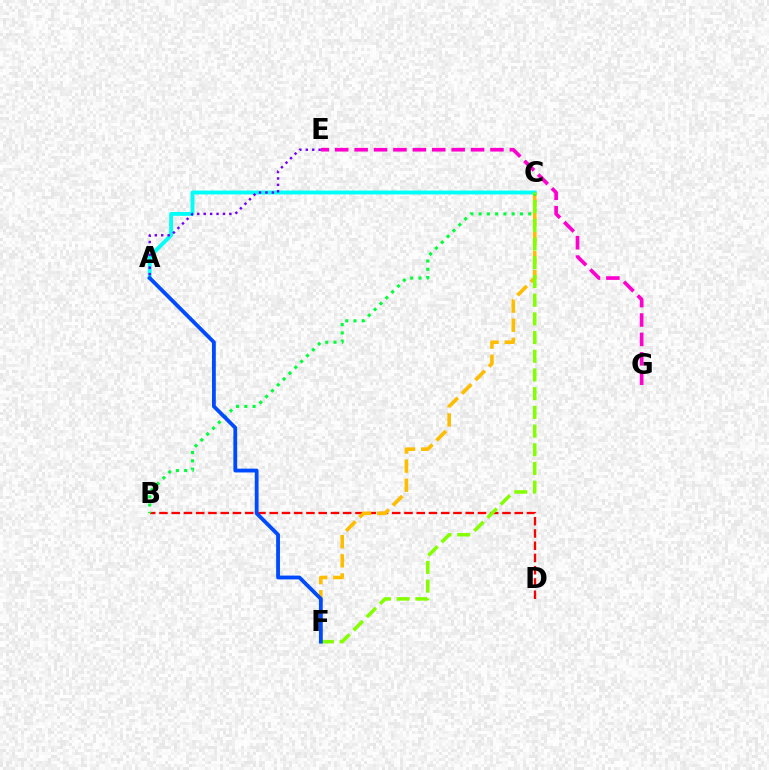{('B', 'D'): [{'color': '#ff0000', 'line_style': 'dashed', 'thickness': 1.66}], ('E', 'G'): [{'color': '#ff00cf', 'line_style': 'dashed', 'thickness': 2.64}], ('A', 'C'): [{'color': '#00fff6', 'line_style': 'solid', 'thickness': 2.81}], ('C', 'F'): [{'color': '#ffbd00', 'line_style': 'dashed', 'thickness': 2.6}, {'color': '#84ff00', 'line_style': 'dashed', 'thickness': 2.54}], ('B', 'C'): [{'color': '#00ff39', 'line_style': 'dotted', 'thickness': 2.25}], ('A', 'E'): [{'color': '#7200ff', 'line_style': 'dotted', 'thickness': 1.74}], ('A', 'F'): [{'color': '#004bff', 'line_style': 'solid', 'thickness': 2.75}]}